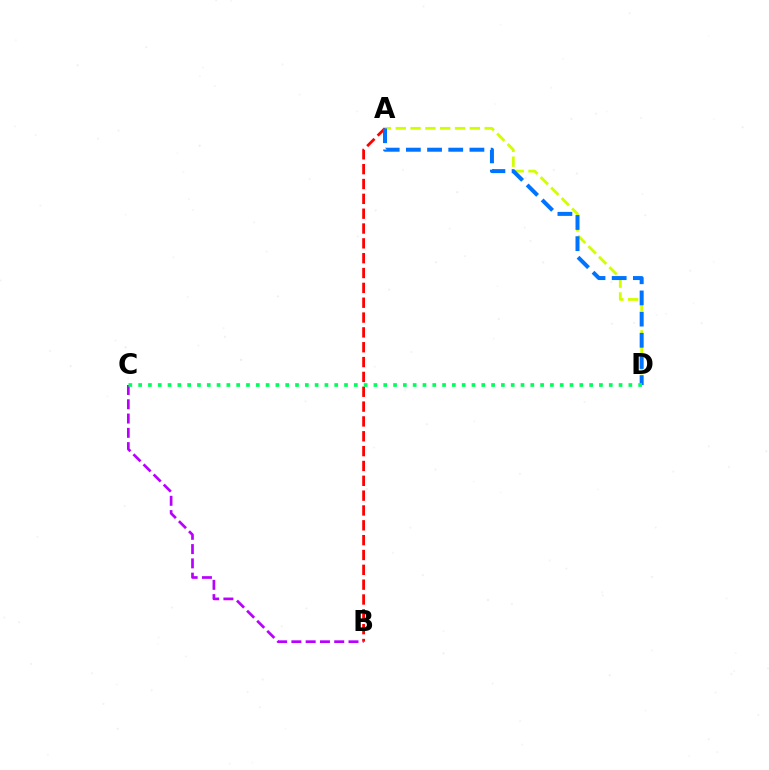{('A', 'B'): [{'color': '#ff0000', 'line_style': 'dashed', 'thickness': 2.02}], ('B', 'C'): [{'color': '#b900ff', 'line_style': 'dashed', 'thickness': 1.94}], ('A', 'D'): [{'color': '#d1ff00', 'line_style': 'dashed', 'thickness': 2.01}, {'color': '#0074ff', 'line_style': 'dashed', 'thickness': 2.88}], ('C', 'D'): [{'color': '#00ff5c', 'line_style': 'dotted', 'thickness': 2.66}]}